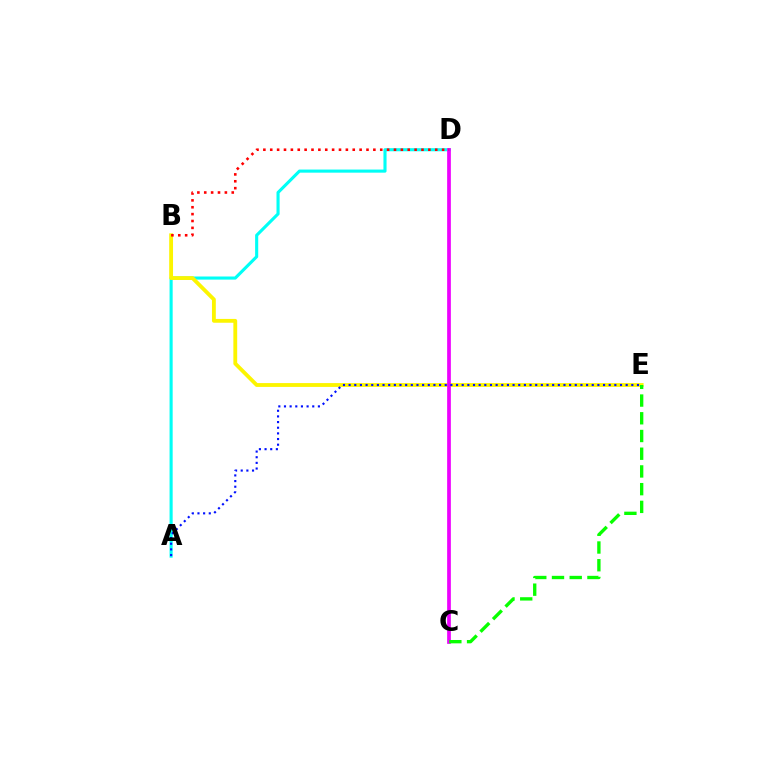{('A', 'D'): [{'color': '#00fff6', 'line_style': 'solid', 'thickness': 2.24}], ('B', 'E'): [{'color': '#fcf500', 'line_style': 'solid', 'thickness': 2.75}], ('C', 'D'): [{'color': '#ee00ff', 'line_style': 'solid', 'thickness': 2.67}], ('A', 'E'): [{'color': '#0010ff', 'line_style': 'dotted', 'thickness': 1.54}], ('B', 'D'): [{'color': '#ff0000', 'line_style': 'dotted', 'thickness': 1.87}], ('C', 'E'): [{'color': '#08ff00', 'line_style': 'dashed', 'thickness': 2.41}]}